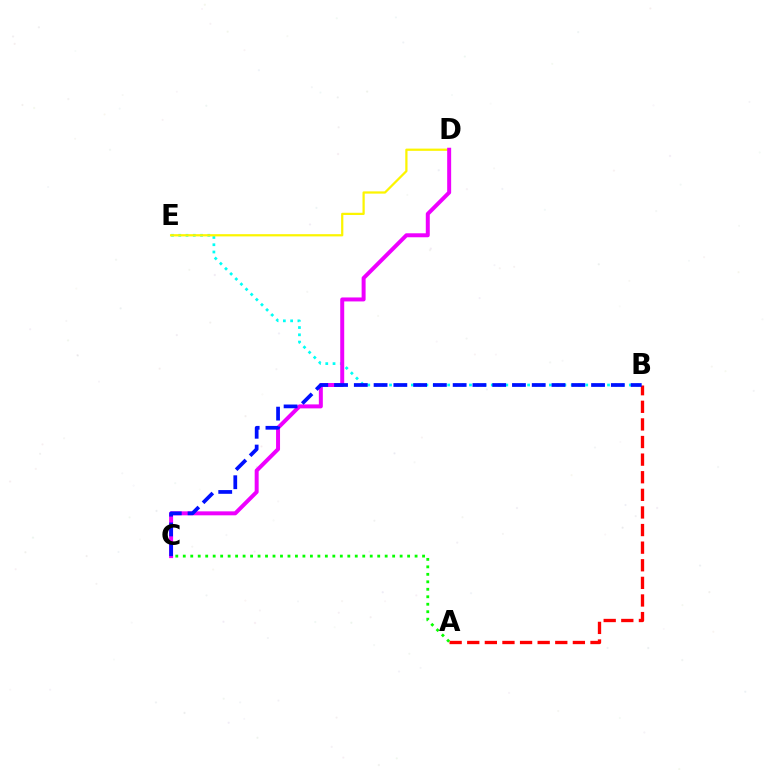{('B', 'E'): [{'color': '#00fff6', 'line_style': 'dotted', 'thickness': 1.97}], ('D', 'E'): [{'color': '#fcf500', 'line_style': 'solid', 'thickness': 1.61}], ('C', 'D'): [{'color': '#ee00ff', 'line_style': 'solid', 'thickness': 2.86}], ('A', 'B'): [{'color': '#ff0000', 'line_style': 'dashed', 'thickness': 2.39}], ('B', 'C'): [{'color': '#0010ff', 'line_style': 'dashed', 'thickness': 2.69}], ('A', 'C'): [{'color': '#08ff00', 'line_style': 'dotted', 'thickness': 2.03}]}